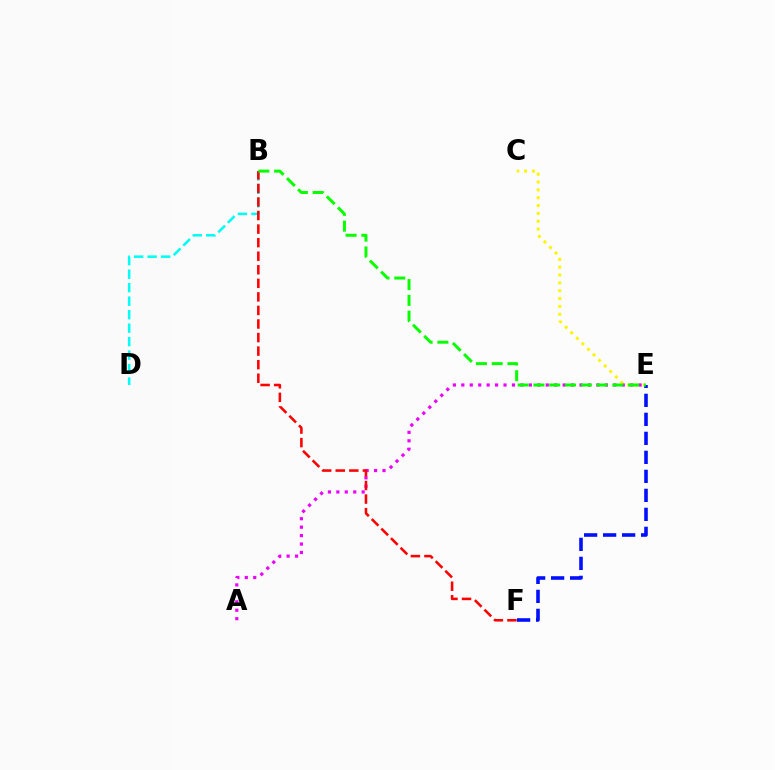{('A', 'E'): [{'color': '#ee00ff', 'line_style': 'dotted', 'thickness': 2.29}], ('C', 'E'): [{'color': '#fcf500', 'line_style': 'dotted', 'thickness': 2.13}], ('B', 'D'): [{'color': '#00fff6', 'line_style': 'dashed', 'thickness': 1.83}], ('B', 'F'): [{'color': '#ff0000', 'line_style': 'dashed', 'thickness': 1.84}], ('E', 'F'): [{'color': '#0010ff', 'line_style': 'dashed', 'thickness': 2.58}], ('B', 'E'): [{'color': '#08ff00', 'line_style': 'dashed', 'thickness': 2.14}]}